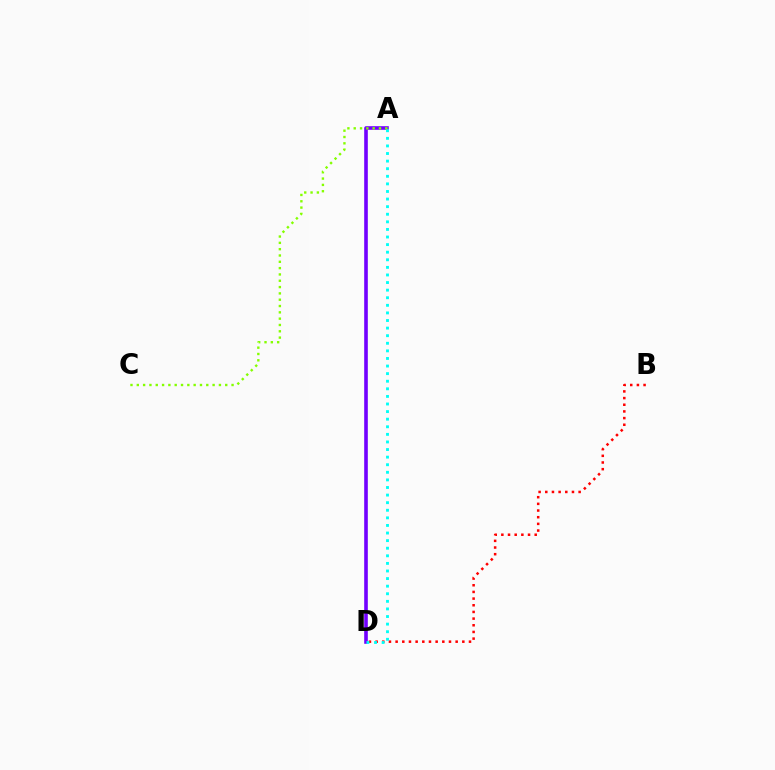{('A', 'D'): [{'color': '#7200ff', 'line_style': 'solid', 'thickness': 2.6}, {'color': '#00fff6', 'line_style': 'dotted', 'thickness': 2.06}], ('A', 'C'): [{'color': '#84ff00', 'line_style': 'dotted', 'thickness': 1.72}], ('B', 'D'): [{'color': '#ff0000', 'line_style': 'dotted', 'thickness': 1.81}]}